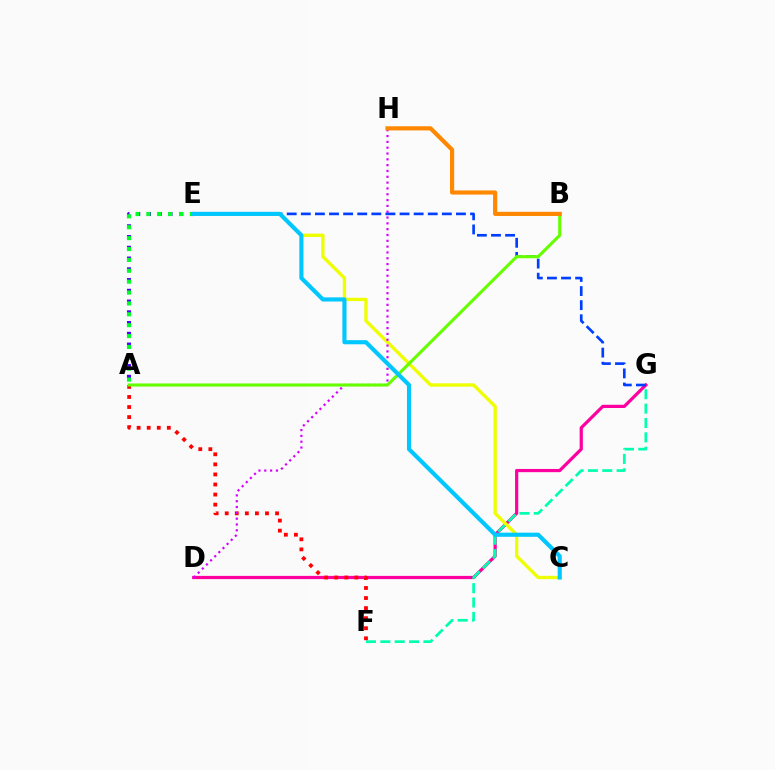{('D', 'G'): [{'color': '#ff00a0', 'line_style': 'solid', 'thickness': 2.32}], ('F', 'G'): [{'color': '#00ffaf', 'line_style': 'dashed', 'thickness': 1.95}], ('A', 'E'): [{'color': '#4f00ff', 'line_style': 'dotted', 'thickness': 2.92}, {'color': '#00ff27', 'line_style': 'dotted', 'thickness': 2.96}], ('E', 'G'): [{'color': '#003fff', 'line_style': 'dashed', 'thickness': 1.92}], ('A', 'F'): [{'color': '#ff0000', 'line_style': 'dotted', 'thickness': 2.74}], ('C', 'E'): [{'color': '#eeff00', 'line_style': 'solid', 'thickness': 2.4}, {'color': '#00c7ff', 'line_style': 'solid', 'thickness': 2.98}], ('D', 'H'): [{'color': '#d600ff', 'line_style': 'dotted', 'thickness': 1.58}], ('A', 'B'): [{'color': '#66ff00', 'line_style': 'solid', 'thickness': 2.22}], ('B', 'H'): [{'color': '#ff8800', 'line_style': 'solid', 'thickness': 2.99}]}